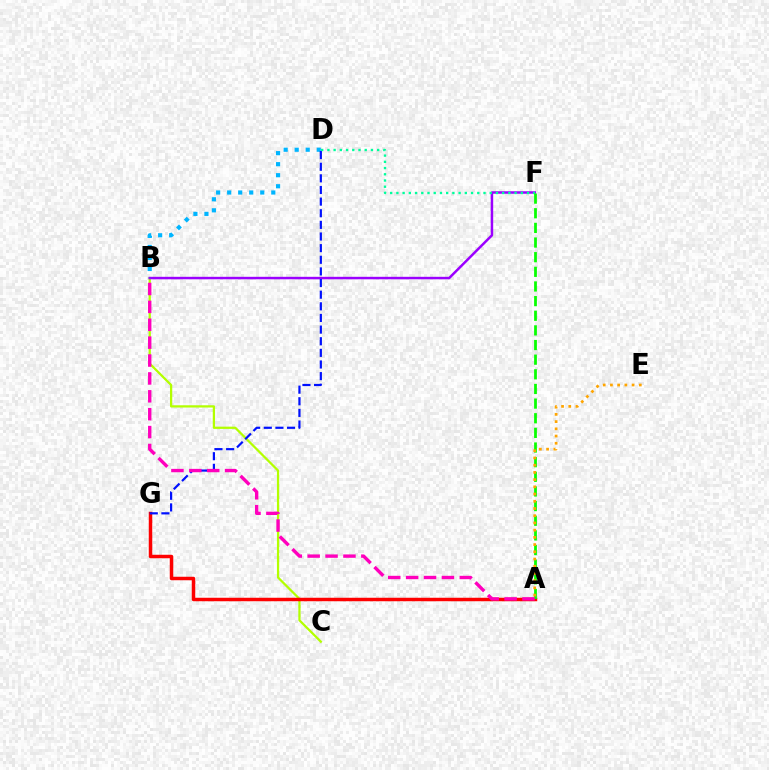{('B', 'C'): [{'color': '#b3ff00', 'line_style': 'solid', 'thickness': 1.62}], ('A', 'G'): [{'color': '#ff0000', 'line_style': 'solid', 'thickness': 2.51}], ('B', 'F'): [{'color': '#9b00ff', 'line_style': 'solid', 'thickness': 1.79}], ('D', 'F'): [{'color': '#00ff9d', 'line_style': 'dotted', 'thickness': 1.69}], ('A', 'F'): [{'color': '#08ff00', 'line_style': 'dashed', 'thickness': 1.99}], ('B', 'D'): [{'color': '#00b5ff', 'line_style': 'dotted', 'thickness': 3.0}], ('D', 'G'): [{'color': '#0010ff', 'line_style': 'dashed', 'thickness': 1.58}], ('A', 'E'): [{'color': '#ffa500', 'line_style': 'dotted', 'thickness': 1.96}], ('A', 'B'): [{'color': '#ff00bd', 'line_style': 'dashed', 'thickness': 2.43}]}